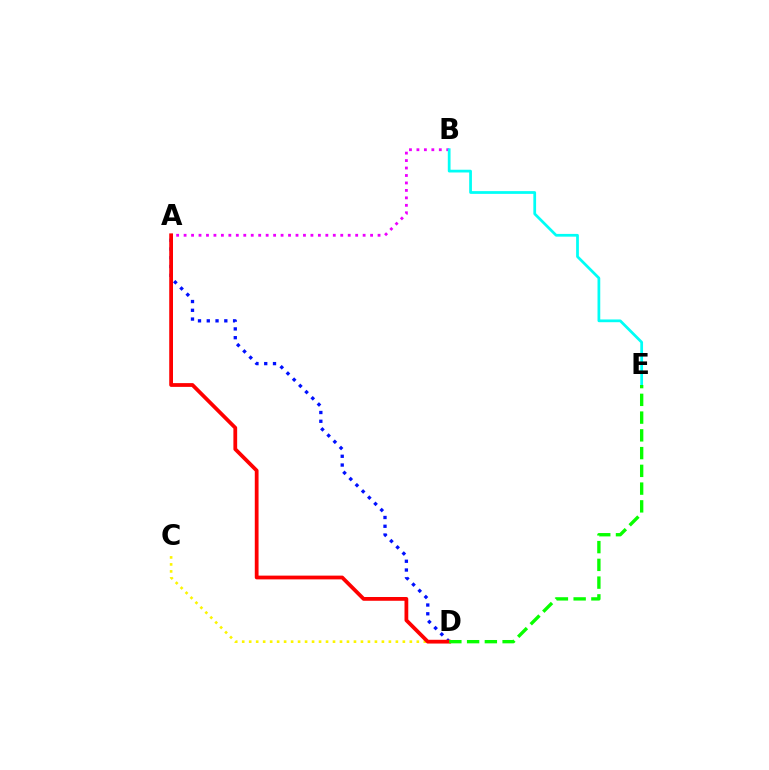{('A', 'D'): [{'color': '#0010ff', 'line_style': 'dotted', 'thickness': 2.38}, {'color': '#ff0000', 'line_style': 'solid', 'thickness': 2.71}], ('C', 'D'): [{'color': '#fcf500', 'line_style': 'dotted', 'thickness': 1.9}], ('A', 'B'): [{'color': '#ee00ff', 'line_style': 'dotted', 'thickness': 2.03}], ('B', 'E'): [{'color': '#00fff6', 'line_style': 'solid', 'thickness': 1.98}], ('D', 'E'): [{'color': '#08ff00', 'line_style': 'dashed', 'thickness': 2.41}]}